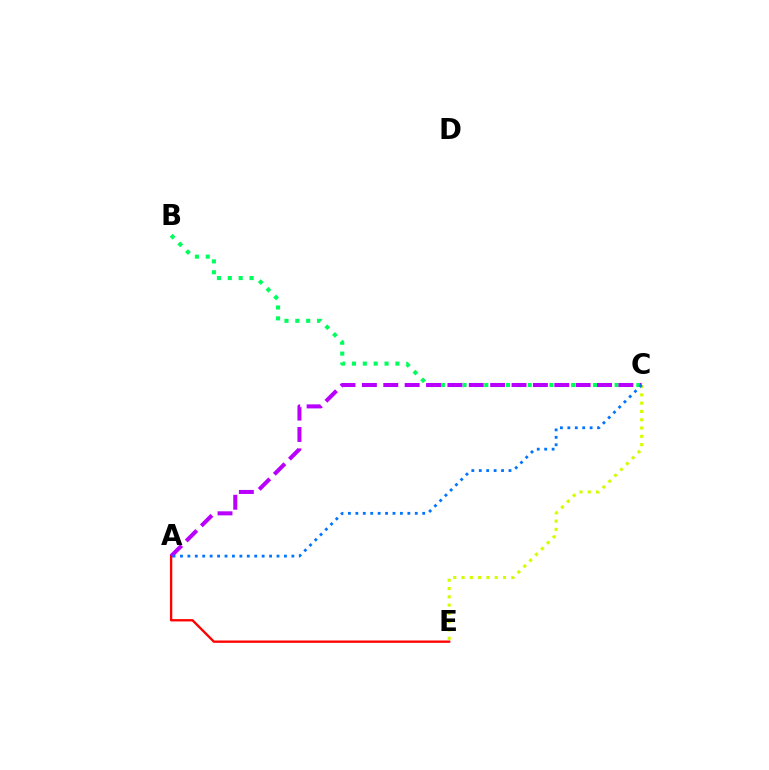{('B', 'C'): [{'color': '#00ff5c', 'line_style': 'dotted', 'thickness': 2.95}], ('A', 'E'): [{'color': '#ff0000', 'line_style': 'solid', 'thickness': 1.68}], ('A', 'C'): [{'color': '#b900ff', 'line_style': 'dashed', 'thickness': 2.9}, {'color': '#0074ff', 'line_style': 'dotted', 'thickness': 2.02}], ('C', 'E'): [{'color': '#d1ff00', 'line_style': 'dotted', 'thickness': 2.25}]}